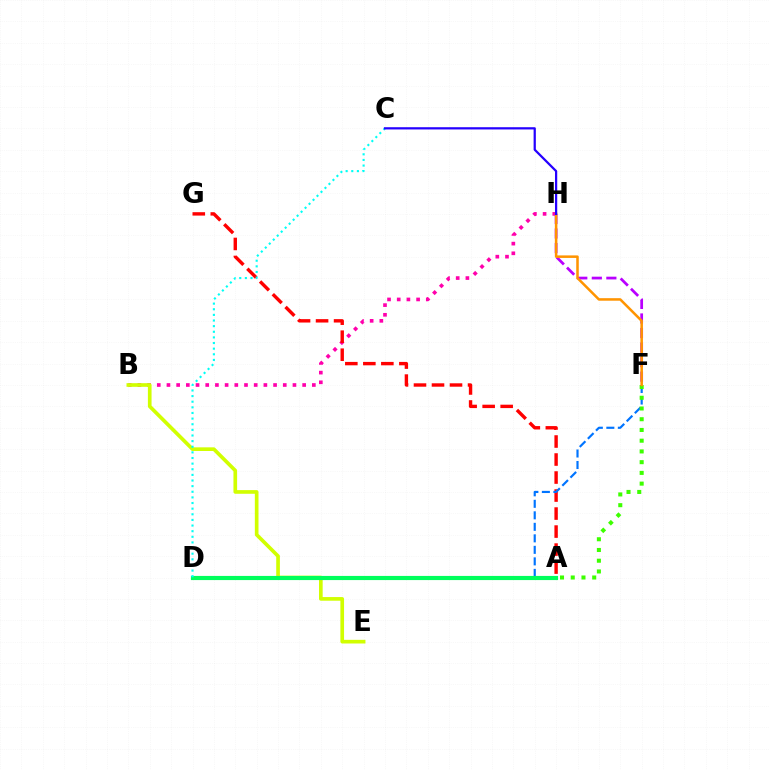{('B', 'H'): [{'color': '#ff00ac', 'line_style': 'dotted', 'thickness': 2.63}], ('A', 'G'): [{'color': '#ff0000', 'line_style': 'dashed', 'thickness': 2.45}], ('B', 'E'): [{'color': '#d1ff00', 'line_style': 'solid', 'thickness': 2.64}], ('D', 'F'): [{'color': '#0074ff', 'line_style': 'dashed', 'thickness': 1.56}], ('A', 'D'): [{'color': '#00ff5c', 'line_style': 'solid', 'thickness': 2.99}], ('F', 'H'): [{'color': '#b900ff', 'line_style': 'dashed', 'thickness': 1.98}, {'color': '#ff9400', 'line_style': 'solid', 'thickness': 1.82}], ('A', 'F'): [{'color': '#3dff00', 'line_style': 'dotted', 'thickness': 2.92}], ('C', 'D'): [{'color': '#00fff6', 'line_style': 'dotted', 'thickness': 1.53}], ('C', 'H'): [{'color': '#2500ff', 'line_style': 'solid', 'thickness': 1.61}]}